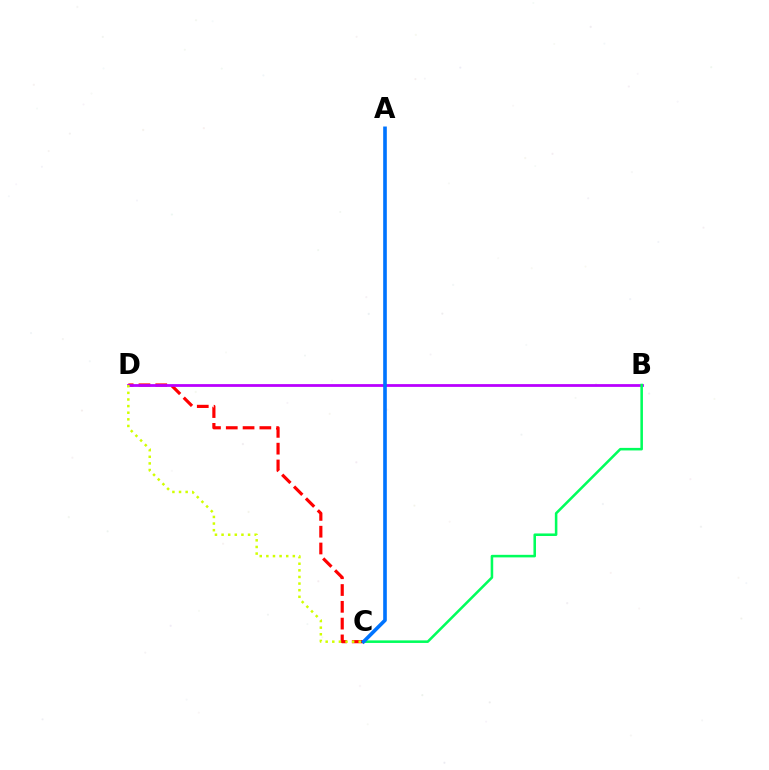{('C', 'D'): [{'color': '#ff0000', 'line_style': 'dashed', 'thickness': 2.28}, {'color': '#d1ff00', 'line_style': 'dotted', 'thickness': 1.8}], ('B', 'D'): [{'color': '#b900ff', 'line_style': 'solid', 'thickness': 2.0}], ('B', 'C'): [{'color': '#00ff5c', 'line_style': 'solid', 'thickness': 1.84}], ('A', 'C'): [{'color': '#0074ff', 'line_style': 'solid', 'thickness': 2.61}]}